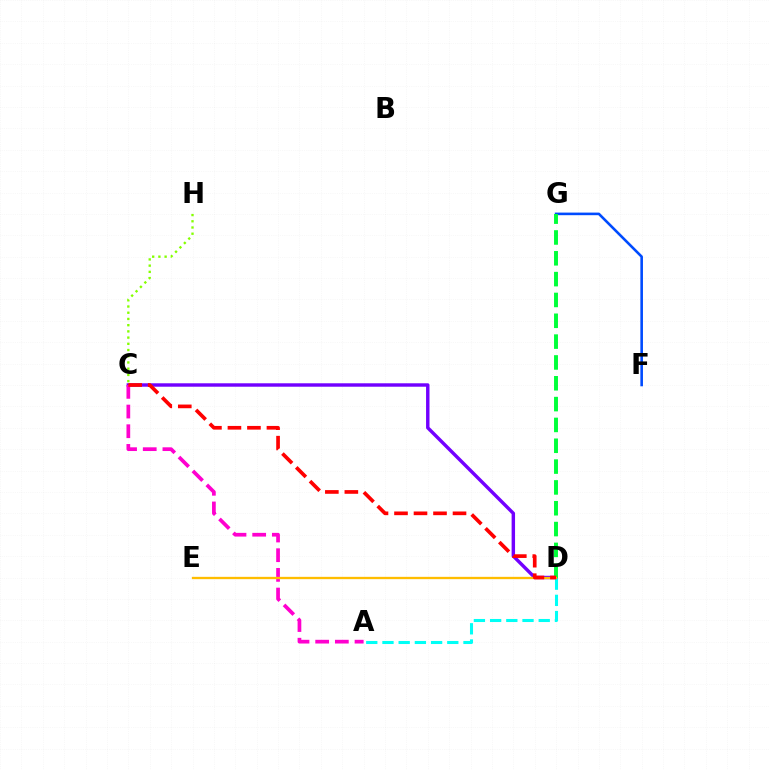{('F', 'G'): [{'color': '#004bff', 'line_style': 'solid', 'thickness': 1.87}], ('C', 'D'): [{'color': '#7200ff', 'line_style': 'solid', 'thickness': 2.47}, {'color': '#ff0000', 'line_style': 'dashed', 'thickness': 2.65}], ('D', 'G'): [{'color': '#00ff39', 'line_style': 'dashed', 'thickness': 2.83}], ('A', 'D'): [{'color': '#00fff6', 'line_style': 'dashed', 'thickness': 2.2}], ('C', 'H'): [{'color': '#84ff00', 'line_style': 'dotted', 'thickness': 1.69}], ('A', 'C'): [{'color': '#ff00cf', 'line_style': 'dashed', 'thickness': 2.67}], ('D', 'E'): [{'color': '#ffbd00', 'line_style': 'solid', 'thickness': 1.67}]}